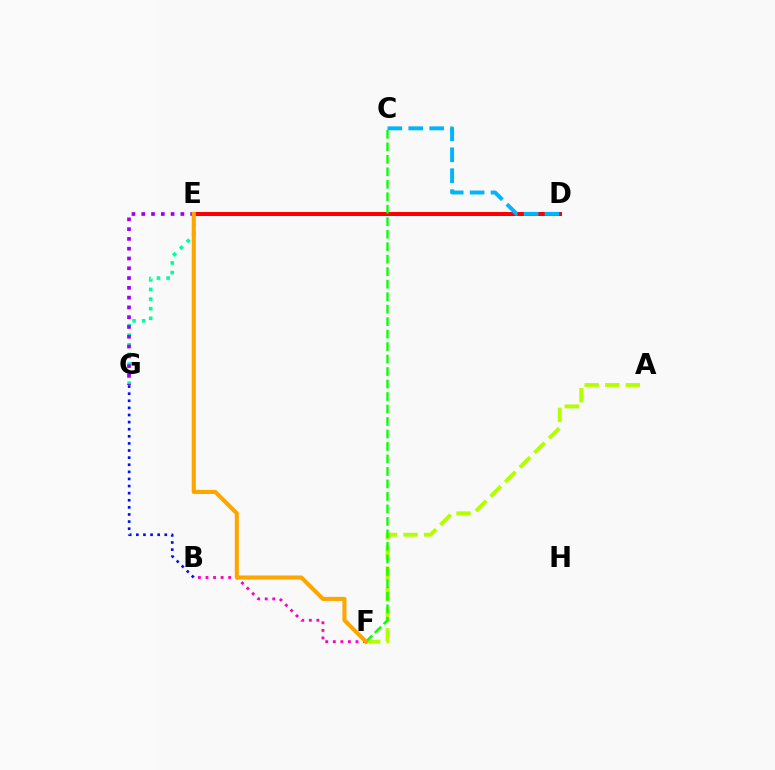{('D', 'E'): [{'color': '#ff0000', 'line_style': 'solid', 'thickness': 2.89}], ('E', 'G'): [{'color': '#00ff9d', 'line_style': 'dotted', 'thickness': 2.61}, {'color': '#9b00ff', 'line_style': 'dotted', 'thickness': 2.66}], ('B', 'G'): [{'color': '#0010ff', 'line_style': 'dotted', 'thickness': 1.93}], ('A', 'F'): [{'color': '#b3ff00', 'line_style': 'dashed', 'thickness': 2.8}], ('C', 'D'): [{'color': '#00b5ff', 'line_style': 'dashed', 'thickness': 2.84}], ('C', 'F'): [{'color': '#08ff00', 'line_style': 'dashed', 'thickness': 1.7}], ('B', 'F'): [{'color': '#ff00bd', 'line_style': 'dotted', 'thickness': 2.05}], ('E', 'F'): [{'color': '#ffa500', 'line_style': 'solid', 'thickness': 2.93}]}